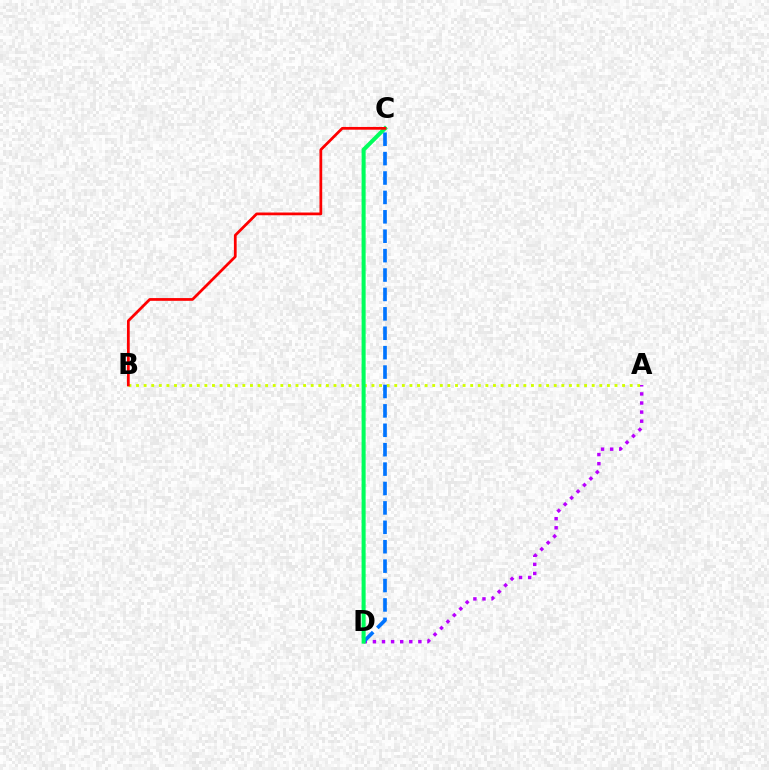{('A', 'B'): [{'color': '#d1ff00', 'line_style': 'dotted', 'thickness': 2.06}], ('A', 'D'): [{'color': '#b900ff', 'line_style': 'dotted', 'thickness': 2.47}], ('C', 'D'): [{'color': '#0074ff', 'line_style': 'dashed', 'thickness': 2.64}, {'color': '#00ff5c', 'line_style': 'solid', 'thickness': 2.91}], ('B', 'C'): [{'color': '#ff0000', 'line_style': 'solid', 'thickness': 1.98}]}